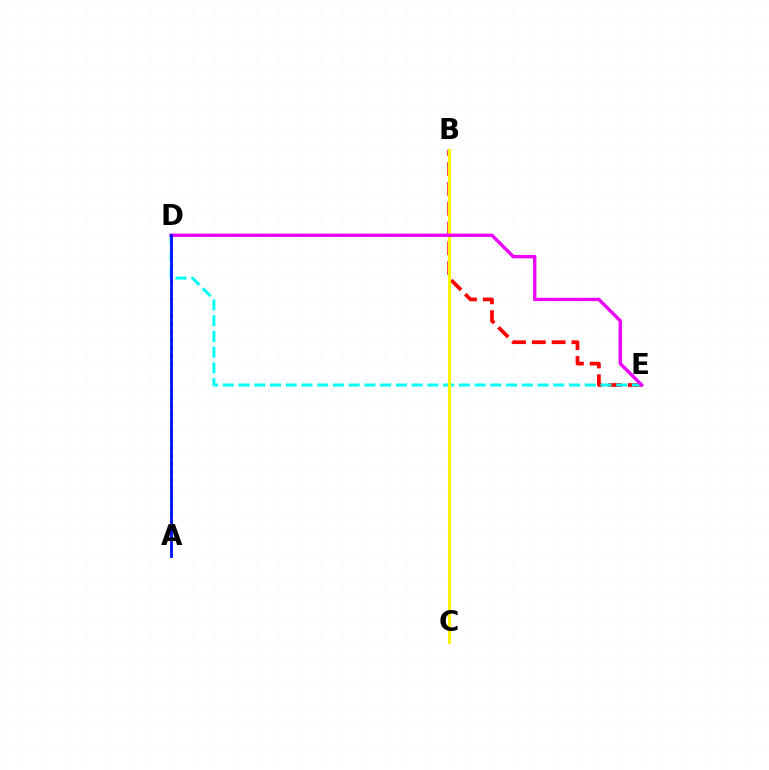{('B', 'E'): [{'color': '#ff0000', 'line_style': 'dashed', 'thickness': 2.69}], ('A', 'D'): [{'color': '#08ff00', 'line_style': 'dotted', 'thickness': 2.25}, {'color': '#0010ff', 'line_style': 'solid', 'thickness': 2.01}], ('D', 'E'): [{'color': '#00fff6', 'line_style': 'dashed', 'thickness': 2.14}, {'color': '#ee00ff', 'line_style': 'solid', 'thickness': 2.43}], ('B', 'C'): [{'color': '#fcf500', 'line_style': 'solid', 'thickness': 2.17}]}